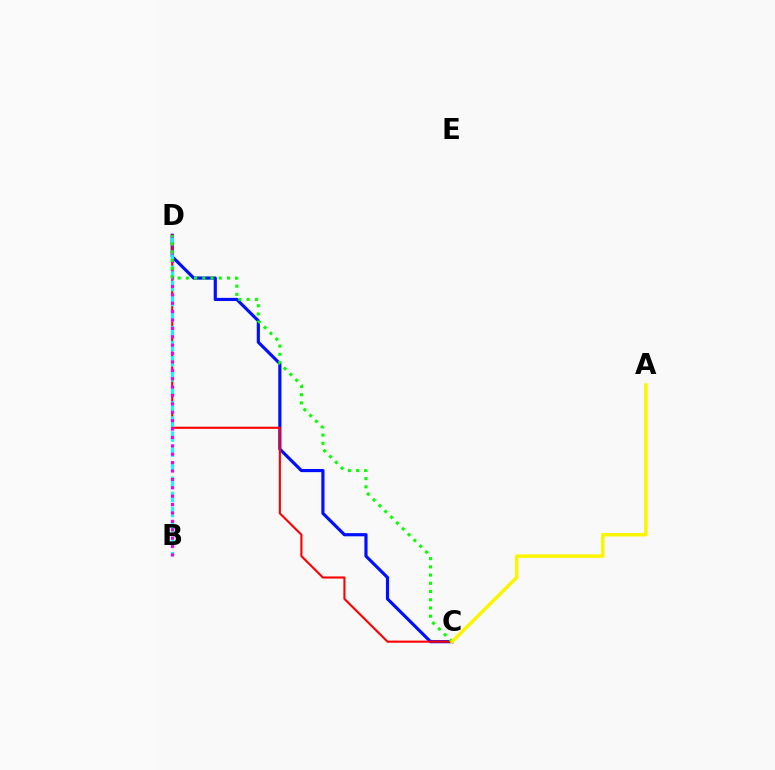{('C', 'D'): [{'color': '#0010ff', 'line_style': 'solid', 'thickness': 2.28}, {'color': '#ff0000', 'line_style': 'solid', 'thickness': 1.52}, {'color': '#08ff00', 'line_style': 'dotted', 'thickness': 2.23}], ('B', 'D'): [{'color': '#00fff6', 'line_style': 'dashed', 'thickness': 2.05}, {'color': '#ee00ff', 'line_style': 'dotted', 'thickness': 2.28}], ('A', 'C'): [{'color': '#fcf500', 'line_style': 'solid', 'thickness': 2.51}]}